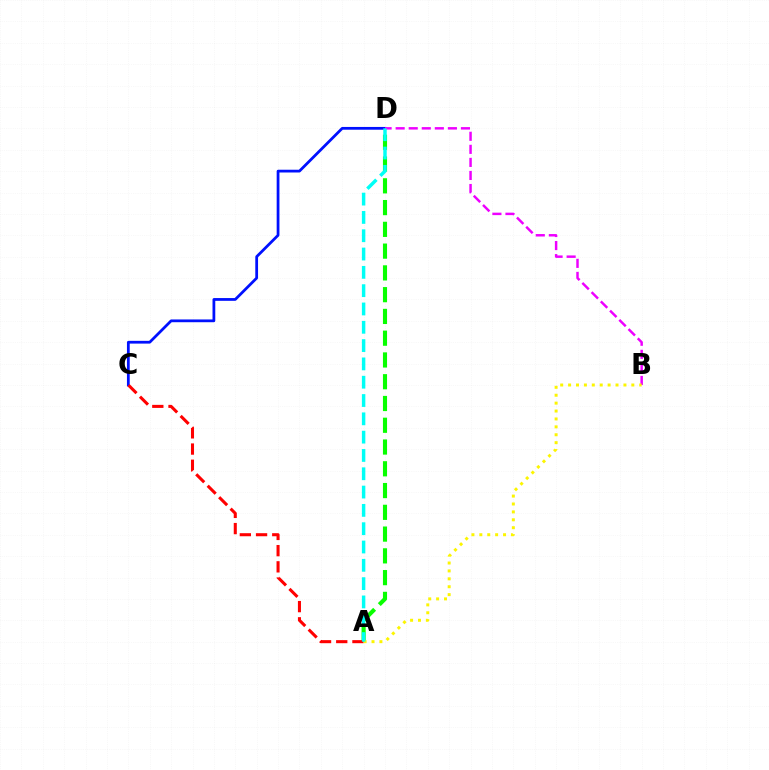{('C', 'D'): [{'color': '#0010ff', 'line_style': 'solid', 'thickness': 1.99}], ('B', 'D'): [{'color': '#ee00ff', 'line_style': 'dashed', 'thickness': 1.77}], ('A', 'D'): [{'color': '#08ff00', 'line_style': 'dashed', 'thickness': 2.96}, {'color': '#00fff6', 'line_style': 'dashed', 'thickness': 2.49}], ('A', 'C'): [{'color': '#ff0000', 'line_style': 'dashed', 'thickness': 2.2}], ('A', 'B'): [{'color': '#fcf500', 'line_style': 'dotted', 'thickness': 2.15}]}